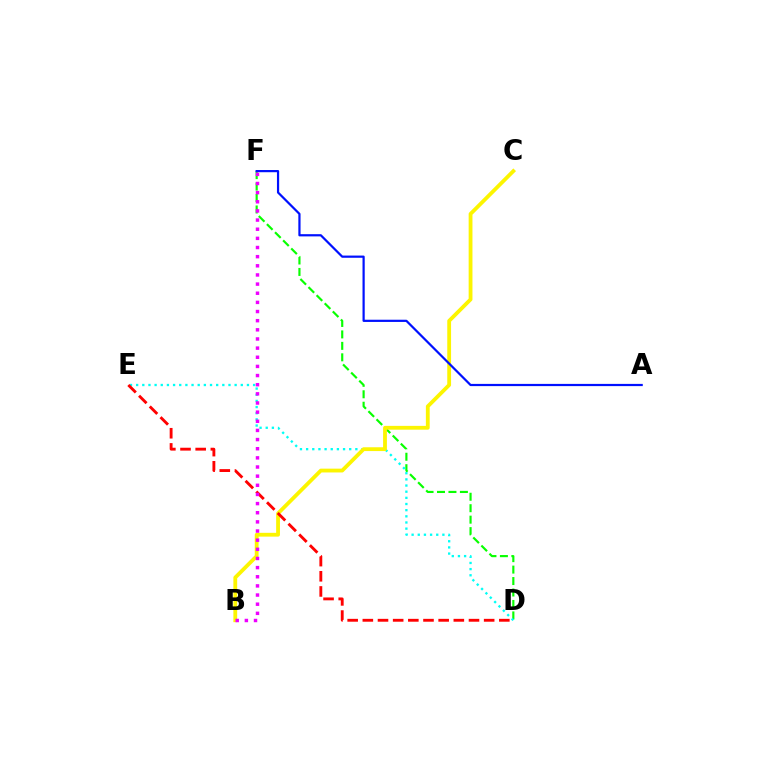{('D', 'F'): [{'color': '#08ff00', 'line_style': 'dashed', 'thickness': 1.56}], ('D', 'E'): [{'color': '#00fff6', 'line_style': 'dotted', 'thickness': 1.67}, {'color': '#ff0000', 'line_style': 'dashed', 'thickness': 2.06}], ('B', 'C'): [{'color': '#fcf500', 'line_style': 'solid', 'thickness': 2.74}], ('A', 'F'): [{'color': '#0010ff', 'line_style': 'solid', 'thickness': 1.59}], ('B', 'F'): [{'color': '#ee00ff', 'line_style': 'dotted', 'thickness': 2.48}]}